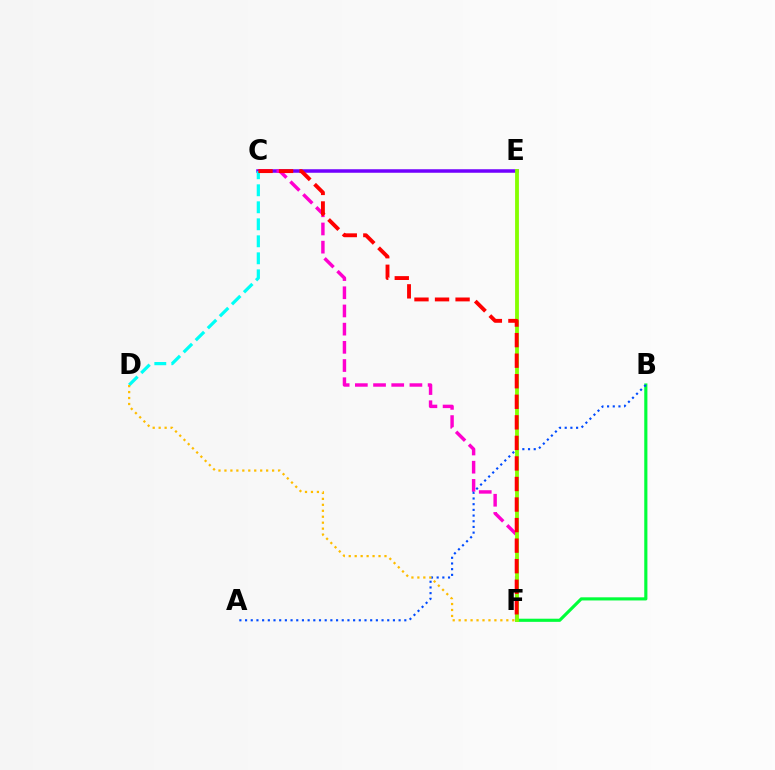{('C', 'E'): [{'color': '#7200ff', 'line_style': 'solid', 'thickness': 2.52}], ('C', 'F'): [{'color': '#ff00cf', 'line_style': 'dashed', 'thickness': 2.47}, {'color': '#ff0000', 'line_style': 'dashed', 'thickness': 2.79}], ('B', 'F'): [{'color': '#00ff39', 'line_style': 'solid', 'thickness': 2.26}], ('A', 'B'): [{'color': '#004bff', 'line_style': 'dotted', 'thickness': 1.55}], ('E', 'F'): [{'color': '#84ff00', 'line_style': 'solid', 'thickness': 2.76}], ('C', 'D'): [{'color': '#00fff6', 'line_style': 'dashed', 'thickness': 2.31}], ('D', 'F'): [{'color': '#ffbd00', 'line_style': 'dotted', 'thickness': 1.62}]}